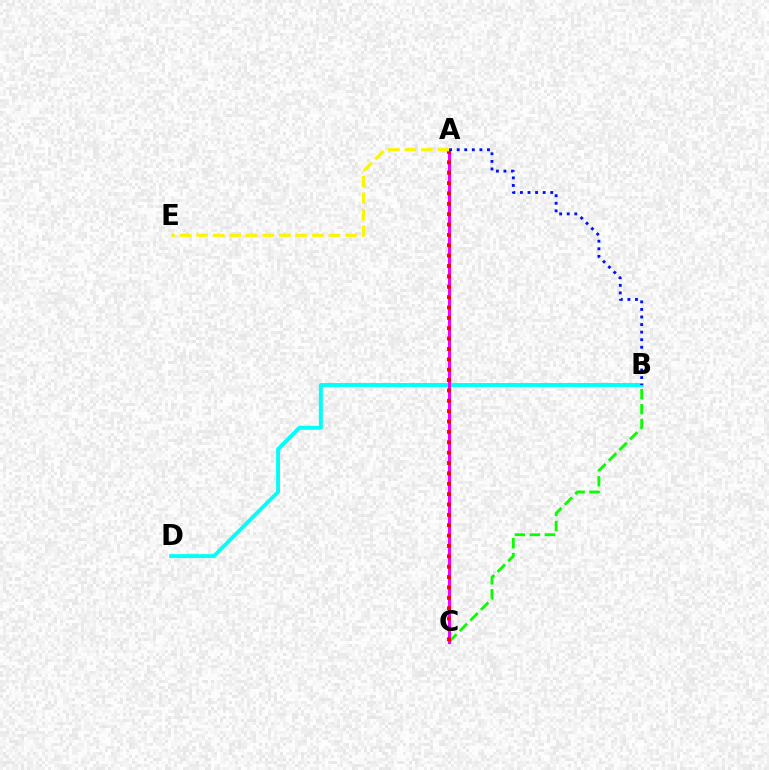{('B', 'D'): [{'color': '#00fff6', 'line_style': 'solid', 'thickness': 2.81}], ('B', 'C'): [{'color': '#08ff00', 'line_style': 'dashed', 'thickness': 2.04}], ('A', 'C'): [{'color': '#ee00ff', 'line_style': 'solid', 'thickness': 2.17}, {'color': '#ff0000', 'line_style': 'dotted', 'thickness': 2.82}], ('A', 'E'): [{'color': '#fcf500', 'line_style': 'dashed', 'thickness': 2.25}], ('A', 'B'): [{'color': '#0010ff', 'line_style': 'dotted', 'thickness': 2.06}]}